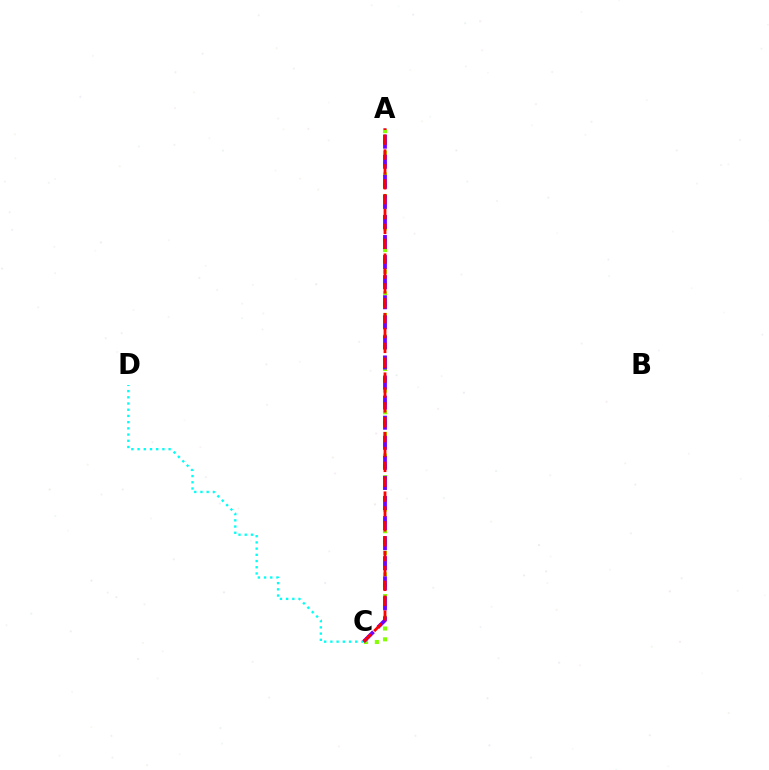{('A', 'C'): [{'color': '#84ff00', 'line_style': 'dotted', 'thickness': 2.94}, {'color': '#7200ff', 'line_style': 'dashed', 'thickness': 2.73}, {'color': '#ff0000', 'line_style': 'dashed', 'thickness': 2.02}], ('C', 'D'): [{'color': '#00fff6', 'line_style': 'dotted', 'thickness': 1.69}]}